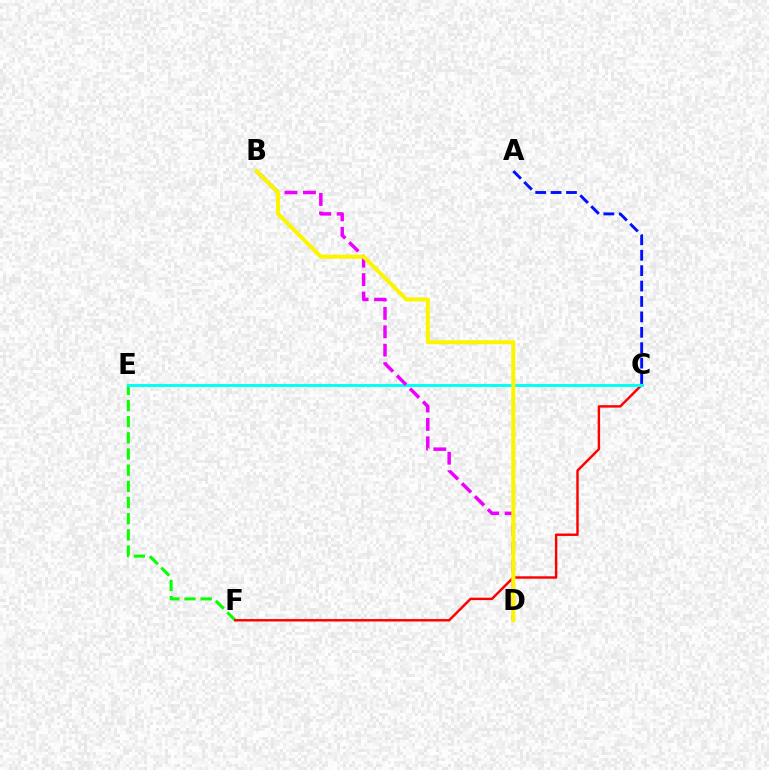{('E', 'F'): [{'color': '#08ff00', 'line_style': 'dashed', 'thickness': 2.2}], ('C', 'F'): [{'color': '#ff0000', 'line_style': 'solid', 'thickness': 1.75}], ('C', 'E'): [{'color': '#00fff6', 'line_style': 'solid', 'thickness': 2.11}], ('B', 'D'): [{'color': '#ee00ff', 'line_style': 'dashed', 'thickness': 2.5}, {'color': '#fcf500', 'line_style': 'solid', 'thickness': 2.92}], ('A', 'C'): [{'color': '#0010ff', 'line_style': 'dashed', 'thickness': 2.09}]}